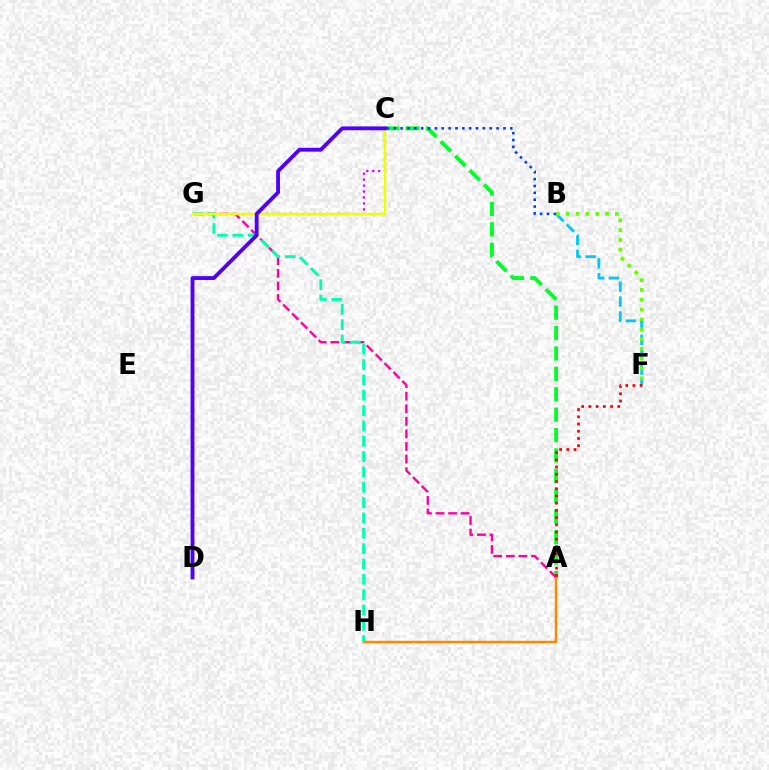{('B', 'F'): [{'color': '#00c7ff', 'line_style': 'dashed', 'thickness': 2.02}, {'color': '#66ff00', 'line_style': 'dotted', 'thickness': 2.67}], ('A', 'C'): [{'color': '#00ff27', 'line_style': 'dashed', 'thickness': 2.77}], ('C', 'G'): [{'color': '#d600ff', 'line_style': 'dotted', 'thickness': 1.62}, {'color': '#eeff00', 'line_style': 'solid', 'thickness': 1.78}], ('B', 'C'): [{'color': '#003fff', 'line_style': 'dotted', 'thickness': 1.86}], ('A', 'G'): [{'color': '#ff00a0', 'line_style': 'dashed', 'thickness': 1.71}], ('A', 'H'): [{'color': '#ff8800', 'line_style': 'solid', 'thickness': 1.76}], ('G', 'H'): [{'color': '#00ffaf', 'line_style': 'dashed', 'thickness': 2.08}], ('A', 'F'): [{'color': '#ff0000', 'line_style': 'dotted', 'thickness': 1.96}], ('C', 'D'): [{'color': '#4f00ff', 'line_style': 'solid', 'thickness': 2.77}]}